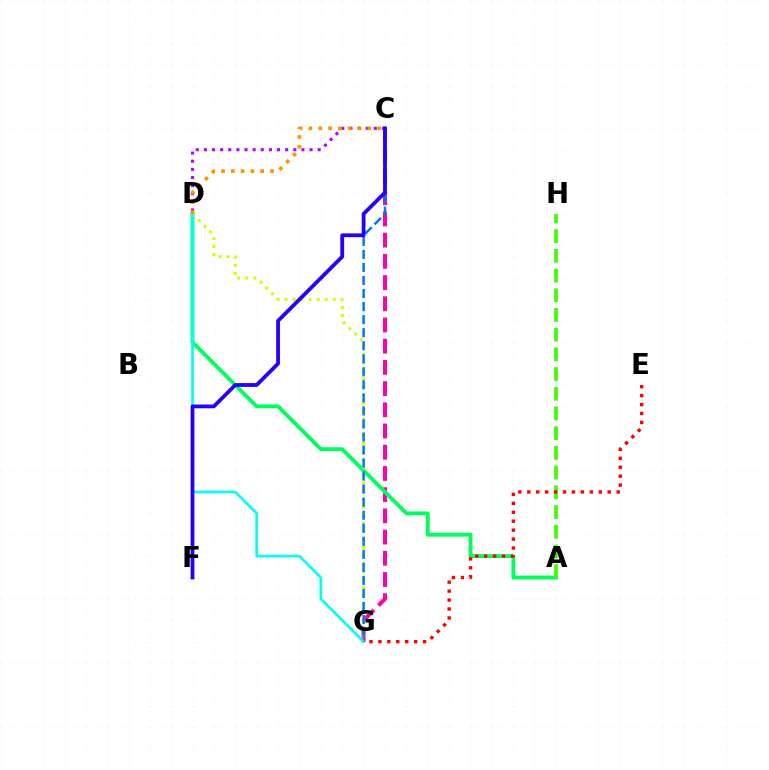{('C', 'G'): [{'color': '#ff00ac', 'line_style': 'dashed', 'thickness': 2.88}, {'color': '#0074ff', 'line_style': 'dashed', 'thickness': 1.77}], ('A', 'D'): [{'color': '#00ff5c', 'line_style': 'solid', 'thickness': 2.77}], ('D', 'G'): [{'color': '#d1ff00', 'line_style': 'dotted', 'thickness': 2.18}, {'color': '#00fff6', 'line_style': 'solid', 'thickness': 1.89}], ('C', 'D'): [{'color': '#b900ff', 'line_style': 'dotted', 'thickness': 2.21}, {'color': '#ff9400', 'line_style': 'dotted', 'thickness': 2.67}], ('A', 'H'): [{'color': '#3dff00', 'line_style': 'dashed', 'thickness': 2.68}], ('E', 'G'): [{'color': '#ff0000', 'line_style': 'dotted', 'thickness': 2.43}], ('C', 'F'): [{'color': '#2500ff', 'line_style': 'solid', 'thickness': 2.72}]}